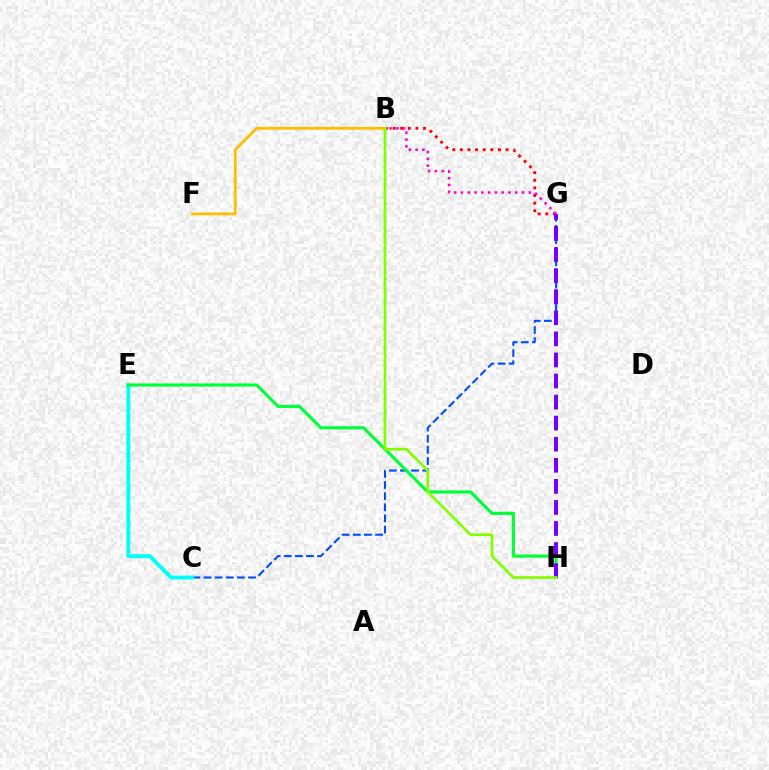{('C', 'G'): [{'color': '#004bff', 'line_style': 'dashed', 'thickness': 1.51}], ('B', 'G'): [{'color': '#ff0000', 'line_style': 'dotted', 'thickness': 2.07}, {'color': '#ff00cf', 'line_style': 'dotted', 'thickness': 1.84}], ('B', 'F'): [{'color': '#ffbd00', 'line_style': 'solid', 'thickness': 2.0}], ('C', 'E'): [{'color': '#00fff6', 'line_style': 'solid', 'thickness': 2.79}], ('E', 'H'): [{'color': '#00ff39', 'line_style': 'solid', 'thickness': 2.25}], ('G', 'H'): [{'color': '#7200ff', 'line_style': 'dashed', 'thickness': 2.86}], ('B', 'H'): [{'color': '#84ff00', 'line_style': 'solid', 'thickness': 1.98}]}